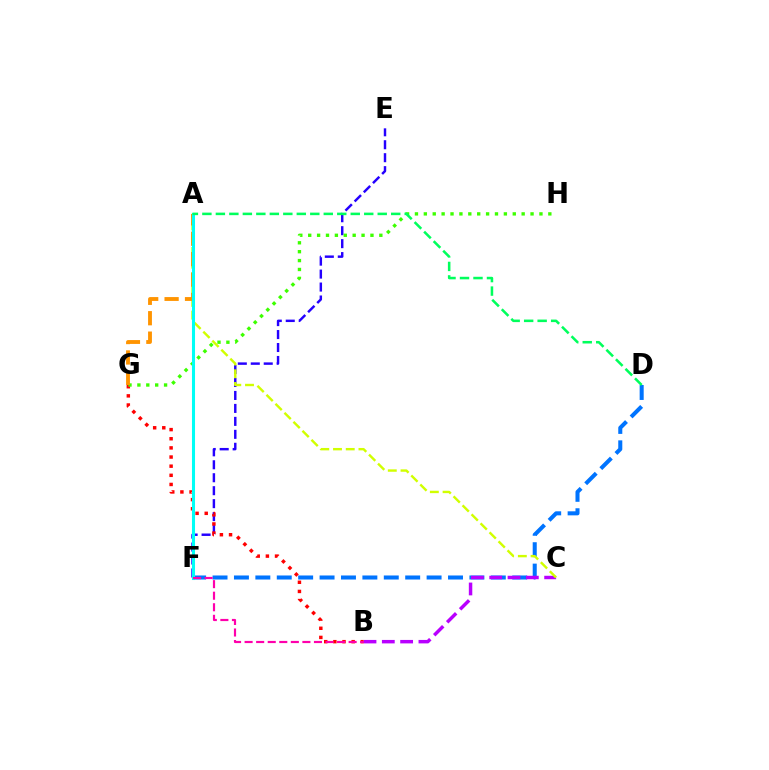{('D', 'F'): [{'color': '#0074ff', 'line_style': 'dashed', 'thickness': 2.91}], ('B', 'C'): [{'color': '#b900ff', 'line_style': 'dashed', 'thickness': 2.49}], ('E', 'F'): [{'color': '#2500ff', 'line_style': 'dashed', 'thickness': 1.76}], ('B', 'G'): [{'color': '#ff0000', 'line_style': 'dotted', 'thickness': 2.48}], ('G', 'H'): [{'color': '#3dff00', 'line_style': 'dotted', 'thickness': 2.42}], ('A', 'C'): [{'color': '#d1ff00', 'line_style': 'dashed', 'thickness': 1.73}], ('A', 'G'): [{'color': '#ff9400', 'line_style': 'dashed', 'thickness': 2.77}], ('A', 'F'): [{'color': '#00fff6', 'line_style': 'solid', 'thickness': 2.2}], ('B', 'F'): [{'color': '#ff00ac', 'line_style': 'dashed', 'thickness': 1.57}], ('A', 'D'): [{'color': '#00ff5c', 'line_style': 'dashed', 'thickness': 1.83}]}